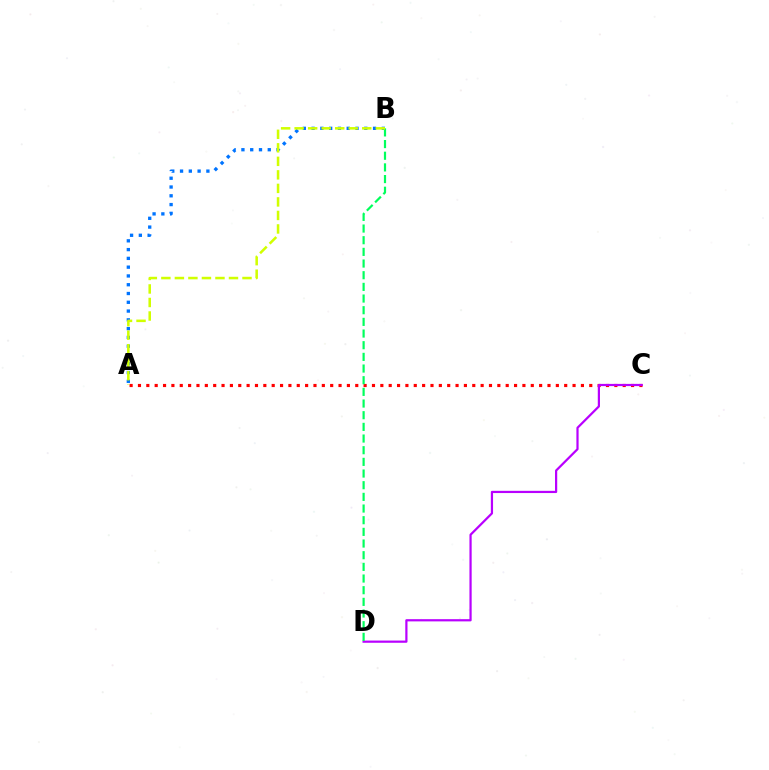{('A', 'B'): [{'color': '#0074ff', 'line_style': 'dotted', 'thickness': 2.39}, {'color': '#d1ff00', 'line_style': 'dashed', 'thickness': 1.84}], ('A', 'C'): [{'color': '#ff0000', 'line_style': 'dotted', 'thickness': 2.27}], ('C', 'D'): [{'color': '#b900ff', 'line_style': 'solid', 'thickness': 1.59}], ('B', 'D'): [{'color': '#00ff5c', 'line_style': 'dashed', 'thickness': 1.58}]}